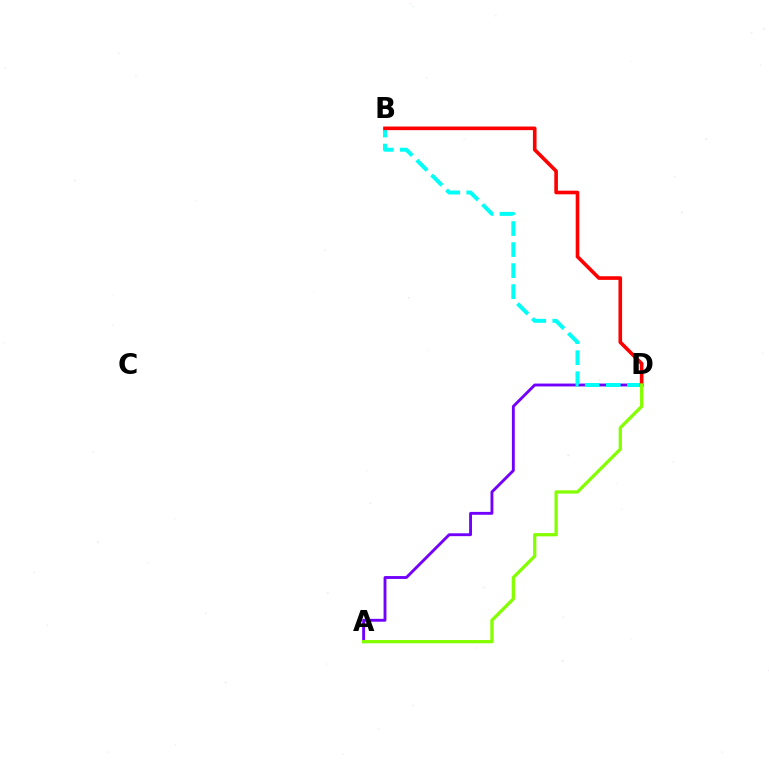{('A', 'D'): [{'color': '#7200ff', 'line_style': 'solid', 'thickness': 2.07}, {'color': '#84ff00', 'line_style': 'solid', 'thickness': 2.34}], ('B', 'D'): [{'color': '#00fff6', 'line_style': 'dashed', 'thickness': 2.86}, {'color': '#ff0000', 'line_style': 'solid', 'thickness': 2.61}]}